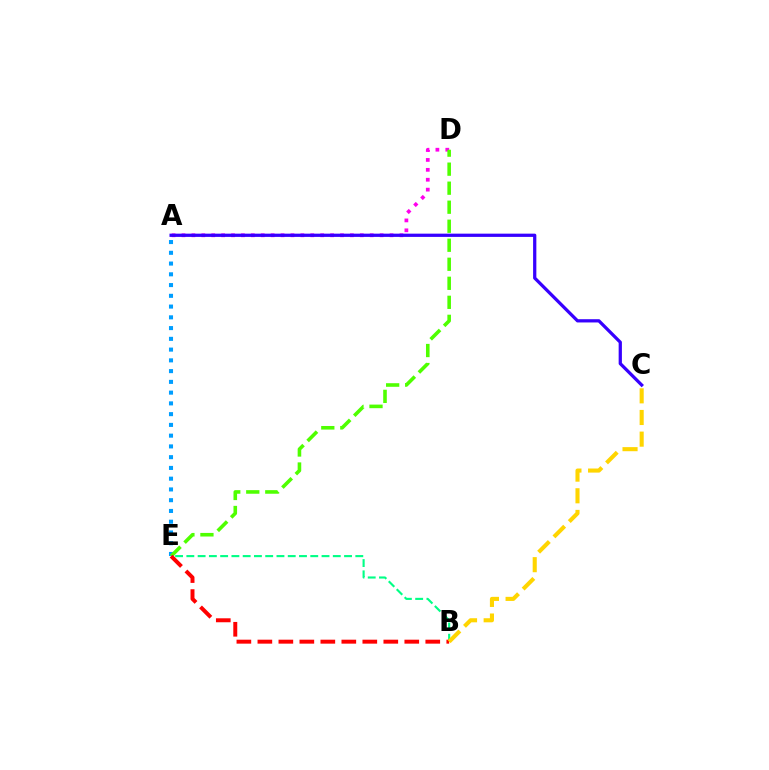{('A', 'E'): [{'color': '#009eff', 'line_style': 'dotted', 'thickness': 2.92}], ('A', 'D'): [{'color': '#ff00ed', 'line_style': 'dotted', 'thickness': 2.69}], ('D', 'E'): [{'color': '#4fff00', 'line_style': 'dashed', 'thickness': 2.58}], ('B', 'E'): [{'color': '#00ff86', 'line_style': 'dashed', 'thickness': 1.53}, {'color': '#ff0000', 'line_style': 'dashed', 'thickness': 2.85}], ('B', 'C'): [{'color': '#ffd500', 'line_style': 'dashed', 'thickness': 2.94}], ('A', 'C'): [{'color': '#3700ff', 'line_style': 'solid', 'thickness': 2.34}]}